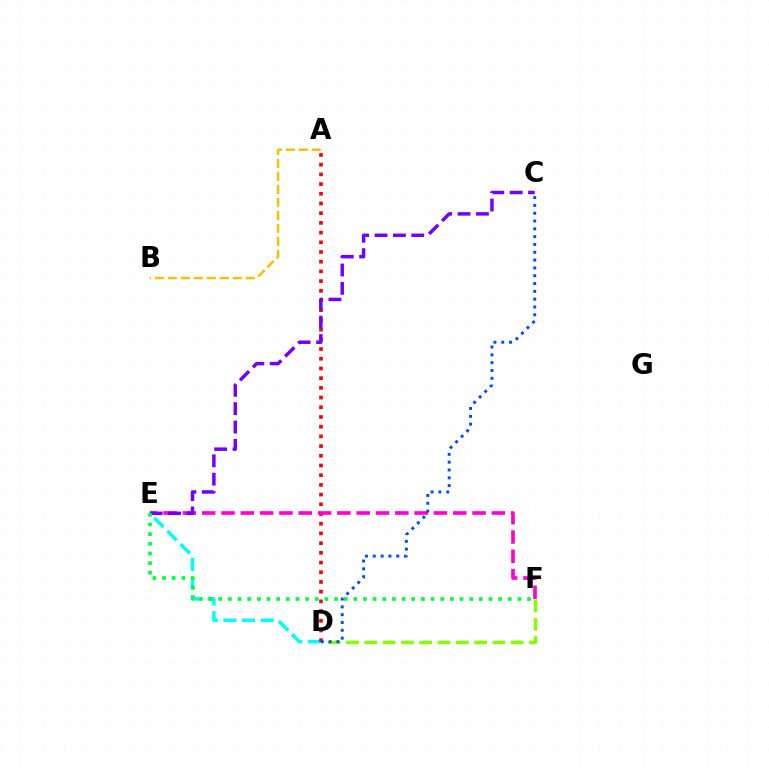{('D', 'E'): [{'color': '#00fff6', 'line_style': 'dashed', 'thickness': 2.53}], ('A', 'D'): [{'color': '#ff0000', 'line_style': 'dotted', 'thickness': 2.64}], ('E', 'F'): [{'color': '#ff00cf', 'line_style': 'dashed', 'thickness': 2.62}, {'color': '#00ff39', 'line_style': 'dotted', 'thickness': 2.62}], ('D', 'F'): [{'color': '#84ff00', 'line_style': 'dashed', 'thickness': 2.49}], ('A', 'B'): [{'color': '#ffbd00', 'line_style': 'dashed', 'thickness': 1.76}], ('C', 'E'): [{'color': '#7200ff', 'line_style': 'dashed', 'thickness': 2.5}], ('C', 'D'): [{'color': '#004bff', 'line_style': 'dotted', 'thickness': 2.12}]}